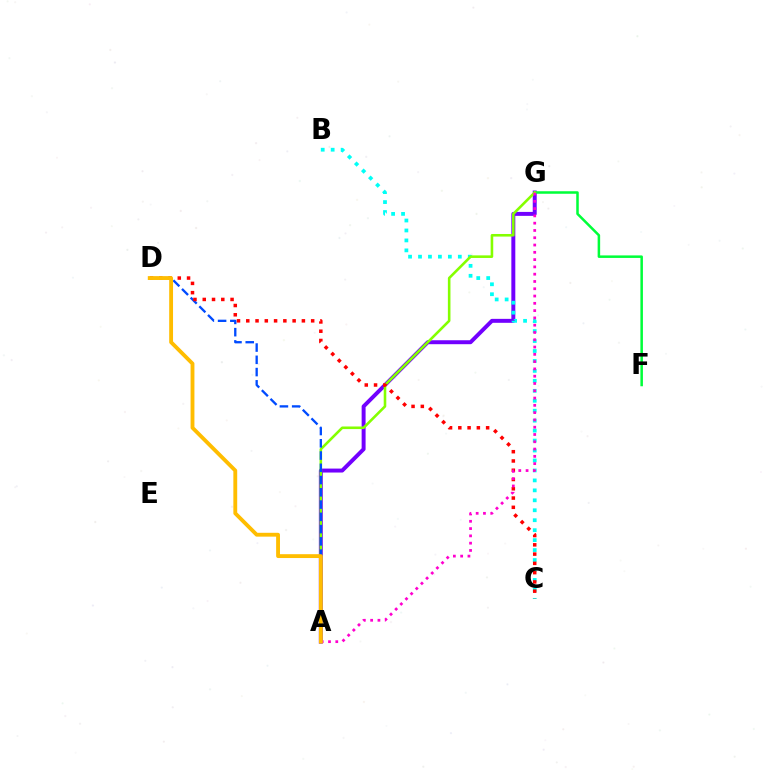{('A', 'G'): [{'color': '#7200ff', 'line_style': 'solid', 'thickness': 2.85}, {'color': '#84ff00', 'line_style': 'solid', 'thickness': 1.86}, {'color': '#ff00cf', 'line_style': 'dotted', 'thickness': 1.98}], ('F', 'G'): [{'color': '#00ff39', 'line_style': 'solid', 'thickness': 1.82}], ('B', 'C'): [{'color': '#00fff6', 'line_style': 'dotted', 'thickness': 2.7}], ('A', 'D'): [{'color': '#004bff', 'line_style': 'dashed', 'thickness': 1.67}, {'color': '#ffbd00', 'line_style': 'solid', 'thickness': 2.77}], ('C', 'D'): [{'color': '#ff0000', 'line_style': 'dotted', 'thickness': 2.52}]}